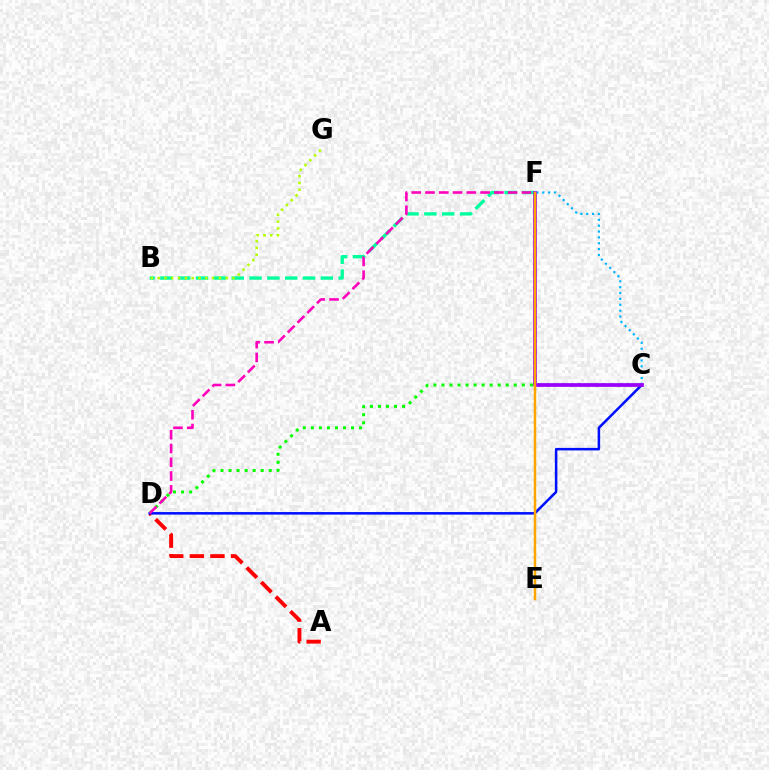{('B', 'F'): [{'color': '#00ff9d', 'line_style': 'dashed', 'thickness': 2.42}], ('C', 'D'): [{'color': '#08ff00', 'line_style': 'dotted', 'thickness': 2.18}, {'color': '#0010ff', 'line_style': 'solid', 'thickness': 1.82}], ('A', 'D'): [{'color': '#ff0000', 'line_style': 'dashed', 'thickness': 2.8}], ('D', 'F'): [{'color': '#ff00bd', 'line_style': 'dashed', 'thickness': 1.87}], ('C', 'F'): [{'color': '#00b5ff', 'line_style': 'dotted', 'thickness': 1.59}, {'color': '#9b00ff', 'line_style': 'solid', 'thickness': 2.67}], ('B', 'G'): [{'color': '#b3ff00', 'line_style': 'dotted', 'thickness': 1.85}], ('E', 'F'): [{'color': '#ffa500', 'line_style': 'solid', 'thickness': 1.79}]}